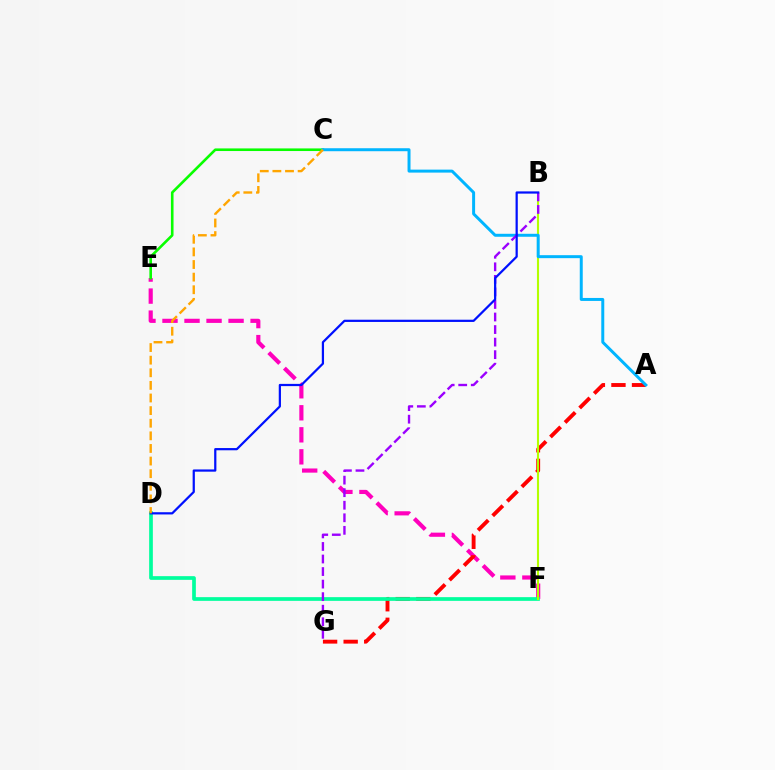{('E', 'F'): [{'color': '#ff00bd', 'line_style': 'dashed', 'thickness': 2.99}], ('A', 'G'): [{'color': '#ff0000', 'line_style': 'dashed', 'thickness': 2.79}], ('D', 'F'): [{'color': '#00ff9d', 'line_style': 'solid', 'thickness': 2.66}], ('B', 'F'): [{'color': '#b3ff00', 'line_style': 'solid', 'thickness': 1.51}], ('C', 'E'): [{'color': '#08ff00', 'line_style': 'solid', 'thickness': 1.89}], ('A', 'C'): [{'color': '#00b5ff', 'line_style': 'solid', 'thickness': 2.15}], ('B', 'G'): [{'color': '#9b00ff', 'line_style': 'dashed', 'thickness': 1.7}], ('B', 'D'): [{'color': '#0010ff', 'line_style': 'solid', 'thickness': 1.6}], ('C', 'D'): [{'color': '#ffa500', 'line_style': 'dashed', 'thickness': 1.71}]}